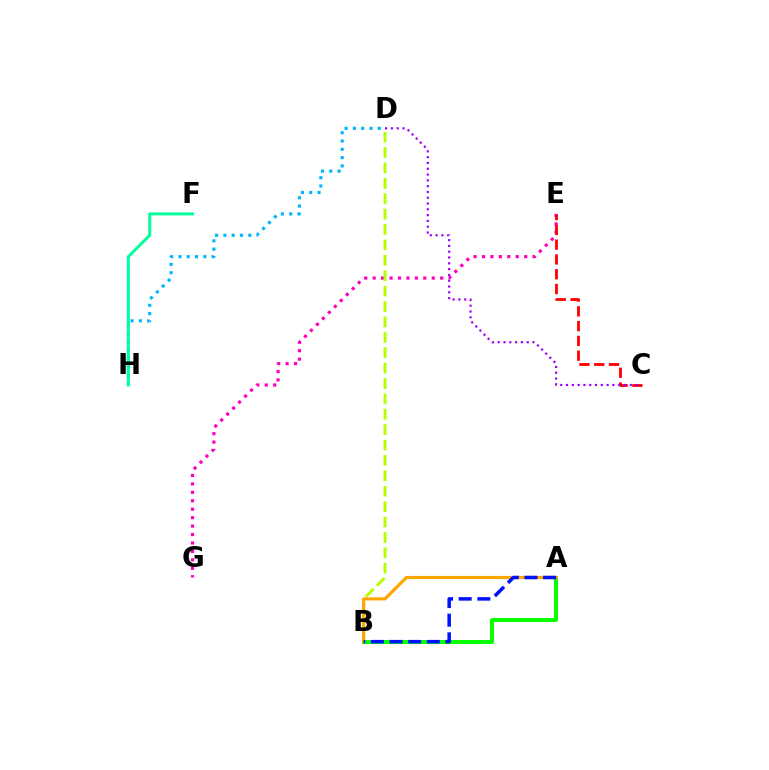{('A', 'B'): [{'color': '#08ff00', 'line_style': 'solid', 'thickness': 2.86}, {'color': '#ffa500', 'line_style': 'solid', 'thickness': 2.26}, {'color': '#0010ff', 'line_style': 'dashed', 'thickness': 2.53}], ('E', 'G'): [{'color': '#ff00bd', 'line_style': 'dotted', 'thickness': 2.29}], ('C', 'E'): [{'color': '#ff0000', 'line_style': 'dashed', 'thickness': 2.01}], ('D', 'H'): [{'color': '#00b5ff', 'line_style': 'dotted', 'thickness': 2.25}], ('B', 'D'): [{'color': '#b3ff00', 'line_style': 'dashed', 'thickness': 2.09}], ('C', 'D'): [{'color': '#9b00ff', 'line_style': 'dotted', 'thickness': 1.58}], ('F', 'H'): [{'color': '#00ff9d', 'line_style': 'solid', 'thickness': 2.16}]}